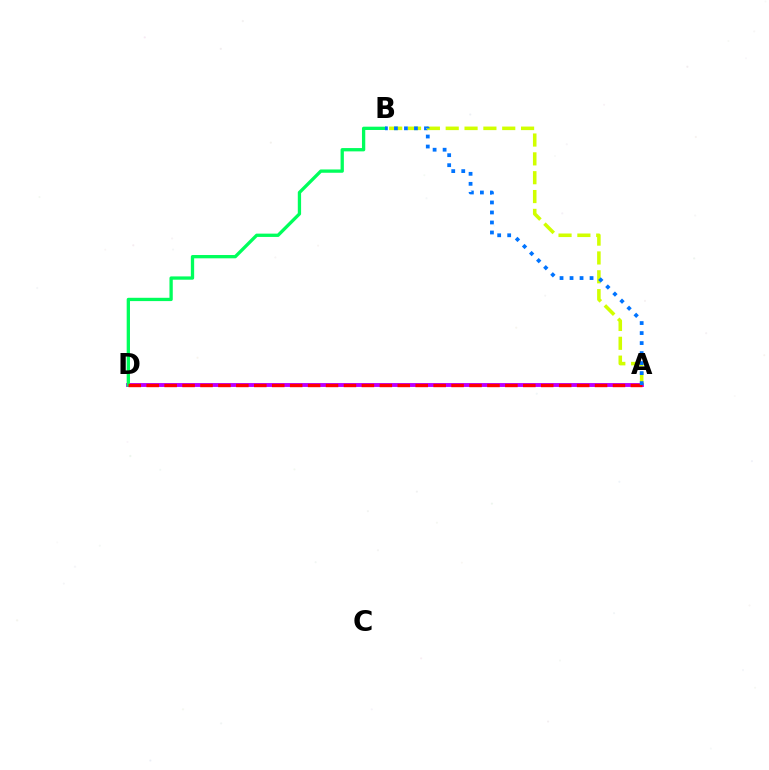{('A', 'D'): [{'color': '#b900ff', 'line_style': 'solid', 'thickness': 2.79}, {'color': '#ff0000', 'line_style': 'dashed', 'thickness': 2.44}], ('A', 'B'): [{'color': '#d1ff00', 'line_style': 'dashed', 'thickness': 2.56}, {'color': '#0074ff', 'line_style': 'dotted', 'thickness': 2.72}], ('B', 'D'): [{'color': '#00ff5c', 'line_style': 'solid', 'thickness': 2.38}]}